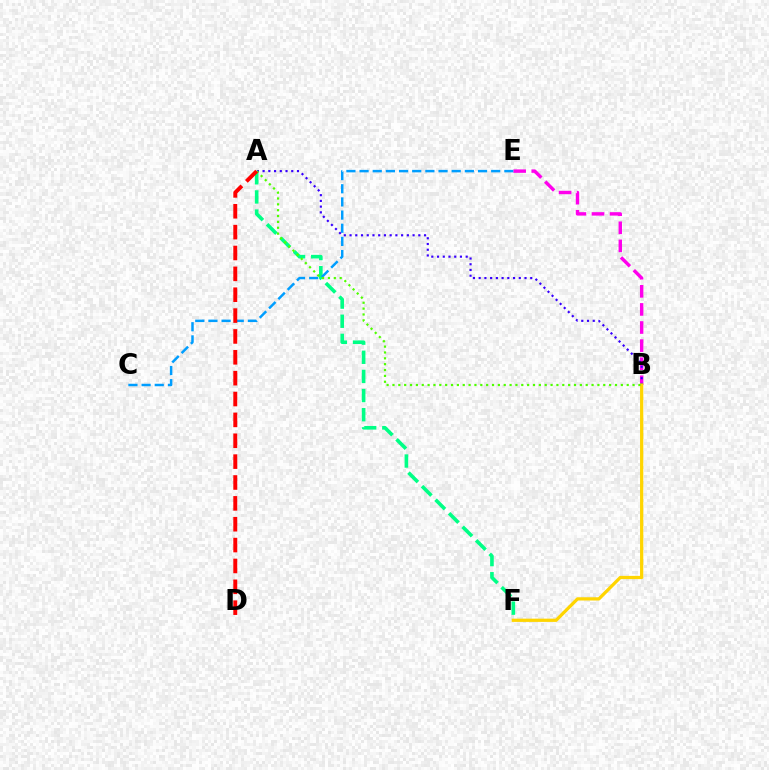{('B', 'E'): [{'color': '#ff00ed', 'line_style': 'dashed', 'thickness': 2.46}], ('A', 'F'): [{'color': '#00ff86', 'line_style': 'dashed', 'thickness': 2.6}], ('C', 'E'): [{'color': '#009eff', 'line_style': 'dashed', 'thickness': 1.79}], ('A', 'B'): [{'color': '#3700ff', 'line_style': 'dotted', 'thickness': 1.56}, {'color': '#4fff00', 'line_style': 'dotted', 'thickness': 1.59}], ('B', 'F'): [{'color': '#ffd500', 'line_style': 'solid', 'thickness': 2.34}], ('A', 'D'): [{'color': '#ff0000', 'line_style': 'dashed', 'thickness': 2.83}]}